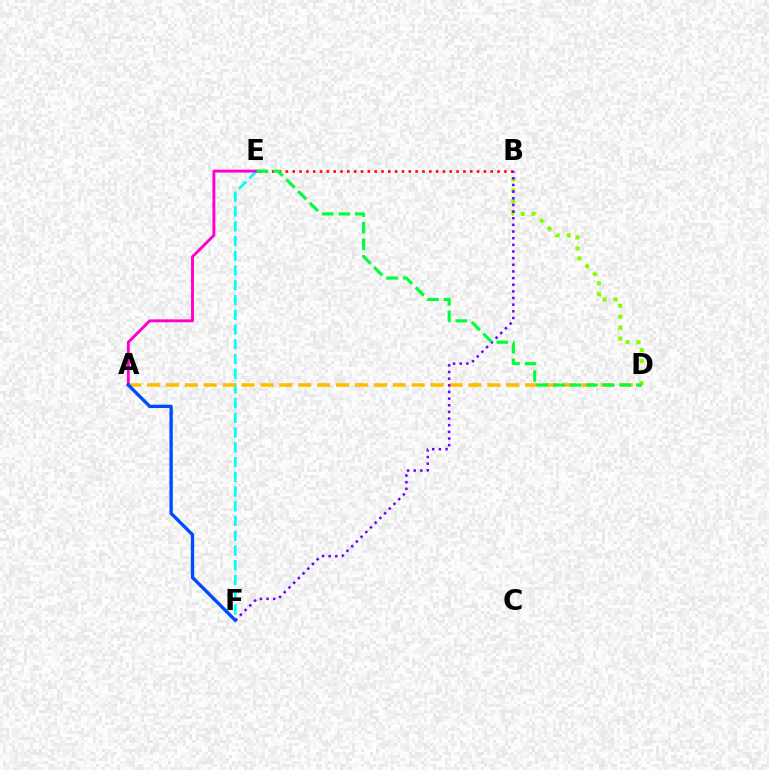{('E', 'F'): [{'color': '#00fff6', 'line_style': 'dashed', 'thickness': 2.0}], ('B', 'E'): [{'color': '#ff0000', 'line_style': 'dotted', 'thickness': 1.86}], ('A', 'D'): [{'color': '#ffbd00', 'line_style': 'dashed', 'thickness': 2.57}], ('B', 'D'): [{'color': '#84ff00', 'line_style': 'dotted', 'thickness': 2.98}], ('A', 'E'): [{'color': '#ff00cf', 'line_style': 'solid', 'thickness': 2.09}], ('B', 'F'): [{'color': '#7200ff', 'line_style': 'dotted', 'thickness': 1.81}], ('A', 'F'): [{'color': '#004bff', 'line_style': 'solid', 'thickness': 2.41}], ('D', 'E'): [{'color': '#00ff39', 'line_style': 'dashed', 'thickness': 2.25}]}